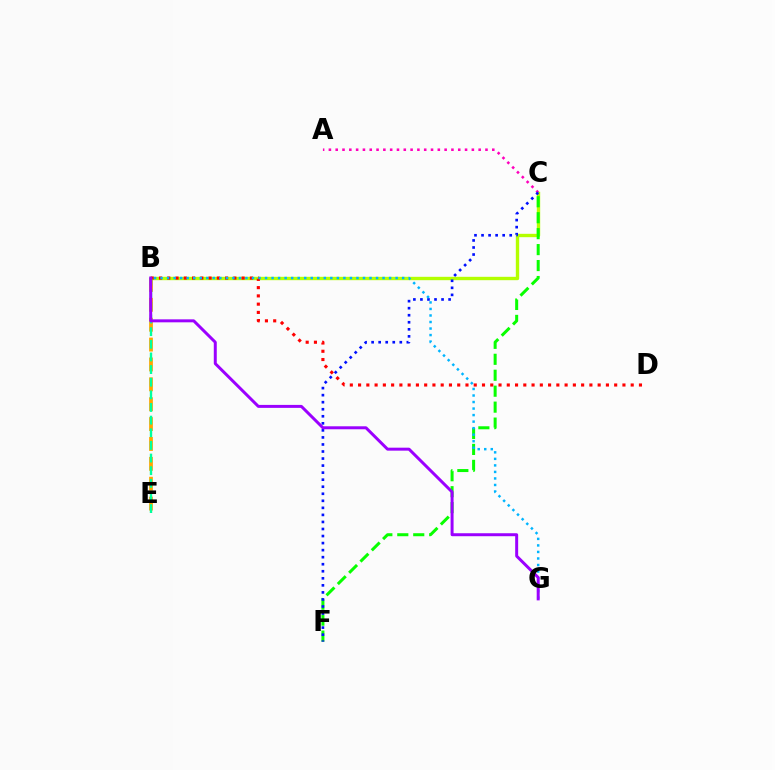{('B', 'E'): [{'color': '#ffa500', 'line_style': 'dashed', 'thickness': 2.7}, {'color': '#00ff9d', 'line_style': 'dashed', 'thickness': 1.72}], ('B', 'C'): [{'color': '#b3ff00', 'line_style': 'solid', 'thickness': 2.42}], ('B', 'D'): [{'color': '#ff0000', 'line_style': 'dotted', 'thickness': 2.24}], ('C', 'F'): [{'color': '#08ff00', 'line_style': 'dashed', 'thickness': 2.17}, {'color': '#0010ff', 'line_style': 'dotted', 'thickness': 1.91}], ('A', 'C'): [{'color': '#ff00bd', 'line_style': 'dotted', 'thickness': 1.85}], ('B', 'G'): [{'color': '#00b5ff', 'line_style': 'dotted', 'thickness': 1.77}, {'color': '#9b00ff', 'line_style': 'solid', 'thickness': 2.14}]}